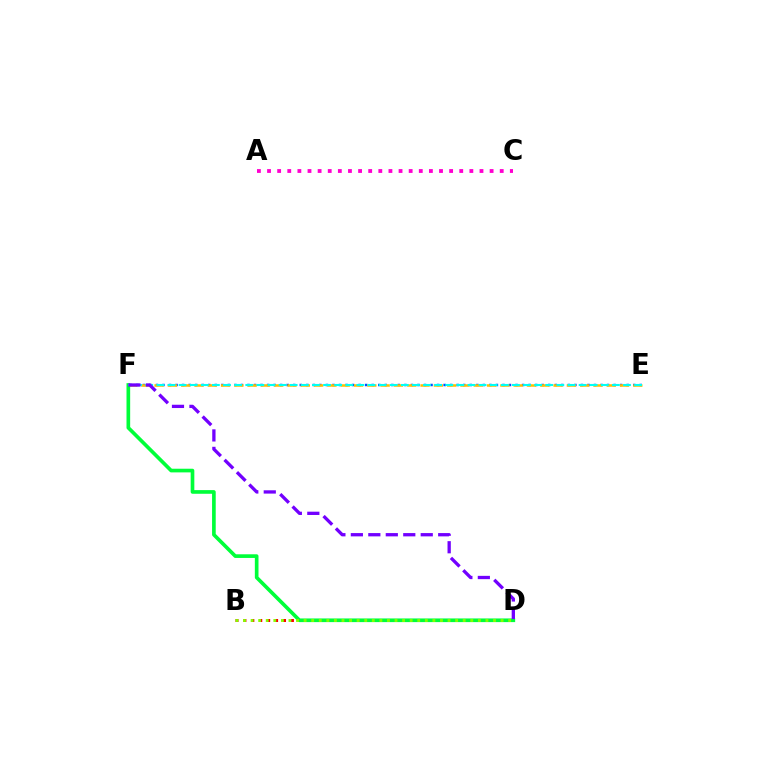{('E', 'F'): [{'color': '#004bff', 'line_style': 'dotted', 'thickness': 1.78}, {'color': '#ffbd00', 'line_style': 'dashed', 'thickness': 1.81}, {'color': '#00fff6', 'line_style': 'dashed', 'thickness': 1.51}], ('A', 'C'): [{'color': '#ff00cf', 'line_style': 'dotted', 'thickness': 2.75}], ('B', 'D'): [{'color': '#ff0000', 'line_style': 'dotted', 'thickness': 2.15}, {'color': '#84ff00', 'line_style': 'dotted', 'thickness': 2.06}], ('D', 'F'): [{'color': '#00ff39', 'line_style': 'solid', 'thickness': 2.64}, {'color': '#7200ff', 'line_style': 'dashed', 'thickness': 2.37}]}